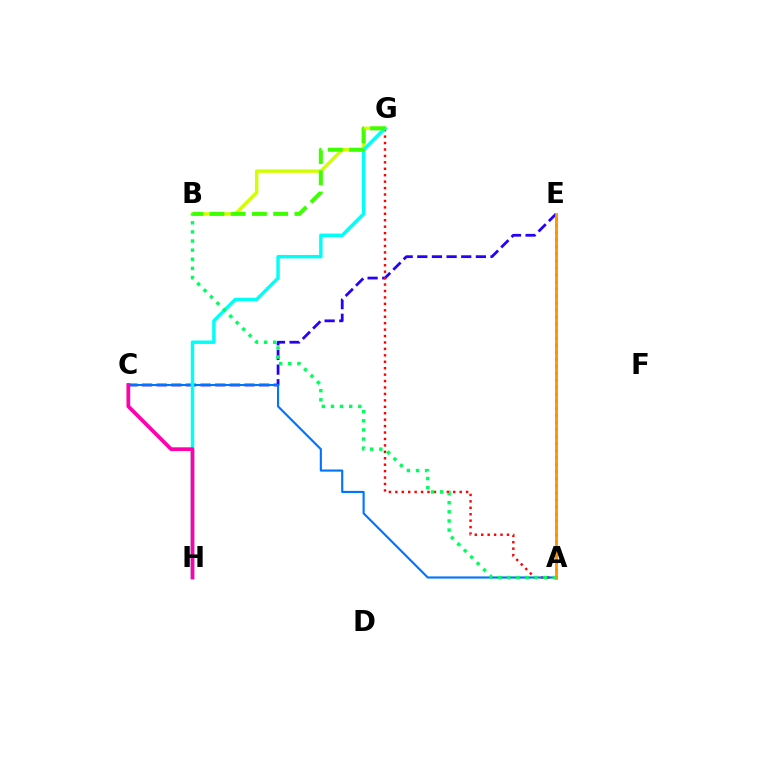{('C', 'E'): [{'color': '#2500ff', 'line_style': 'dashed', 'thickness': 1.99}], ('B', 'G'): [{'color': '#d1ff00', 'line_style': 'solid', 'thickness': 2.46}, {'color': '#3dff00', 'line_style': 'dashed', 'thickness': 2.89}], ('A', 'E'): [{'color': '#b900ff', 'line_style': 'dotted', 'thickness': 1.91}, {'color': '#ff9400', 'line_style': 'solid', 'thickness': 2.04}], ('A', 'G'): [{'color': '#ff0000', 'line_style': 'dotted', 'thickness': 1.75}], ('A', 'C'): [{'color': '#0074ff', 'line_style': 'solid', 'thickness': 1.53}], ('G', 'H'): [{'color': '#00fff6', 'line_style': 'solid', 'thickness': 2.46}], ('C', 'H'): [{'color': '#ff00ac', 'line_style': 'solid', 'thickness': 2.69}], ('A', 'B'): [{'color': '#00ff5c', 'line_style': 'dotted', 'thickness': 2.48}]}